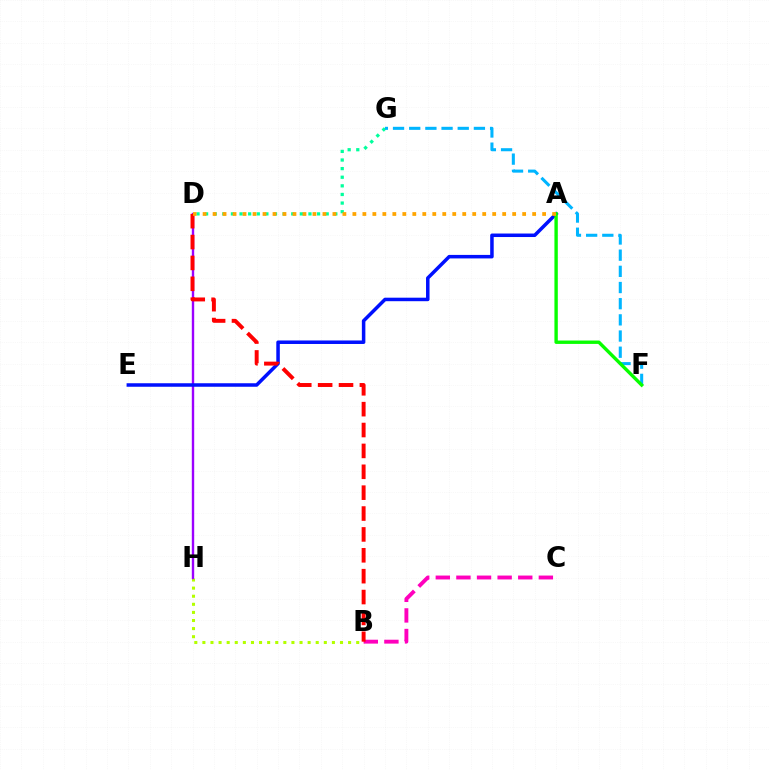{('B', 'H'): [{'color': '#b3ff00', 'line_style': 'dotted', 'thickness': 2.2}], ('D', 'G'): [{'color': '#00ff9d', 'line_style': 'dotted', 'thickness': 2.34}], ('B', 'C'): [{'color': '#ff00bd', 'line_style': 'dashed', 'thickness': 2.8}], ('F', 'G'): [{'color': '#00b5ff', 'line_style': 'dashed', 'thickness': 2.2}], ('D', 'H'): [{'color': '#9b00ff', 'line_style': 'solid', 'thickness': 1.72}], ('A', 'E'): [{'color': '#0010ff', 'line_style': 'solid', 'thickness': 2.53}], ('A', 'F'): [{'color': '#08ff00', 'line_style': 'solid', 'thickness': 2.43}], ('B', 'D'): [{'color': '#ff0000', 'line_style': 'dashed', 'thickness': 2.84}], ('A', 'D'): [{'color': '#ffa500', 'line_style': 'dotted', 'thickness': 2.71}]}